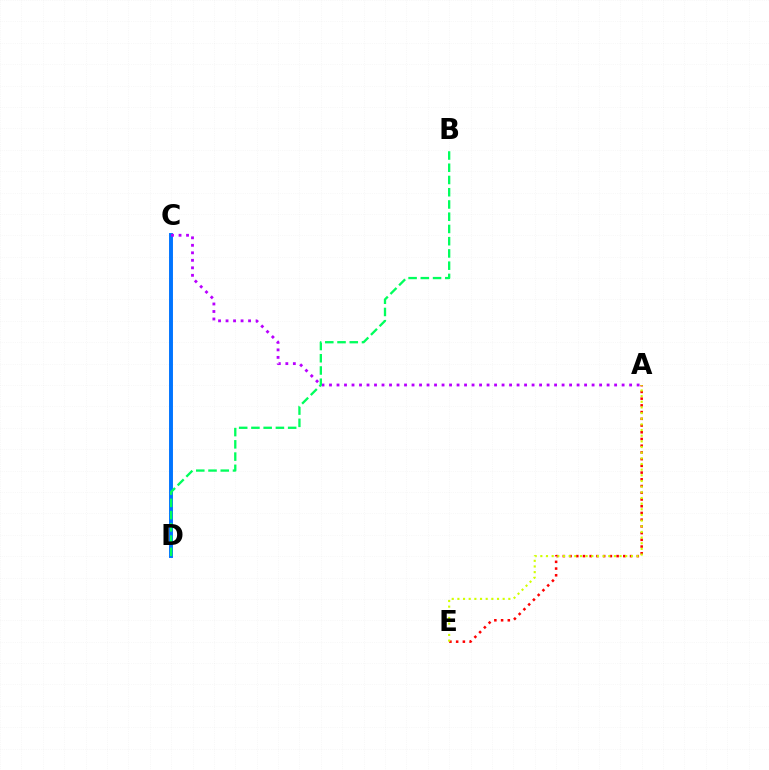{('C', 'D'): [{'color': '#0074ff', 'line_style': 'solid', 'thickness': 2.82}], ('A', 'E'): [{'color': '#ff0000', 'line_style': 'dotted', 'thickness': 1.83}, {'color': '#d1ff00', 'line_style': 'dotted', 'thickness': 1.54}], ('A', 'C'): [{'color': '#b900ff', 'line_style': 'dotted', 'thickness': 2.04}], ('B', 'D'): [{'color': '#00ff5c', 'line_style': 'dashed', 'thickness': 1.66}]}